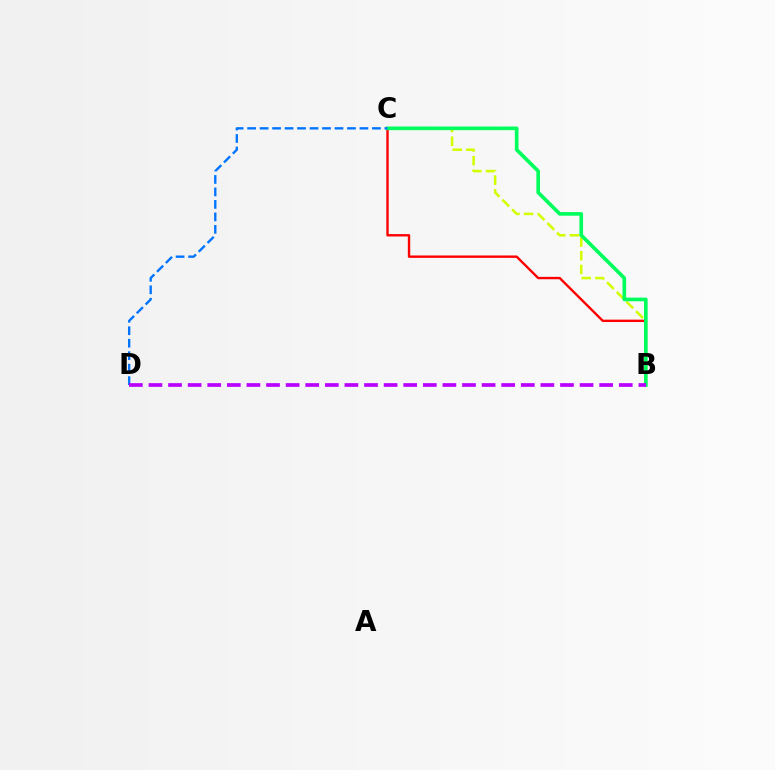{('B', 'C'): [{'color': '#d1ff00', 'line_style': 'dashed', 'thickness': 1.86}, {'color': '#ff0000', 'line_style': 'solid', 'thickness': 1.72}, {'color': '#00ff5c', 'line_style': 'solid', 'thickness': 2.63}], ('C', 'D'): [{'color': '#0074ff', 'line_style': 'dashed', 'thickness': 1.7}], ('B', 'D'): [{'color': '#b900ff', 'line_style': 'dashed', 'thickness': 2.66}]}